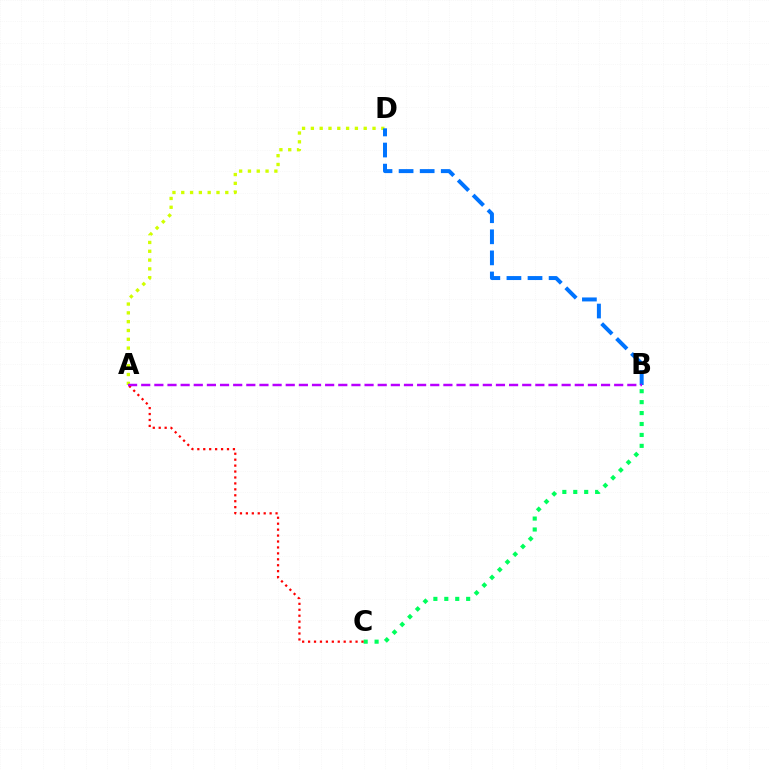{('A', 'D'): [{'color': '#d1ff00', 'line_style': 'dotted', 'thickness': 2.39}], ('B', 'D'): [{'color': '#0074ff', 'line_style': 'dashed', 'thickness': 2.86}], ('B', 'C'): [{'color': '#00ff5c', 'line_style': 'dotted', 'thickness': 2.97}], ('A', 'C'): [{'color': '#ff0000', 'line_style': 'dotted', 'thickness': 1.61}], ('A', 'B'): [{'color': '#b900ff', 'line_style': 'dashed', 'thickness': 1.78}]}